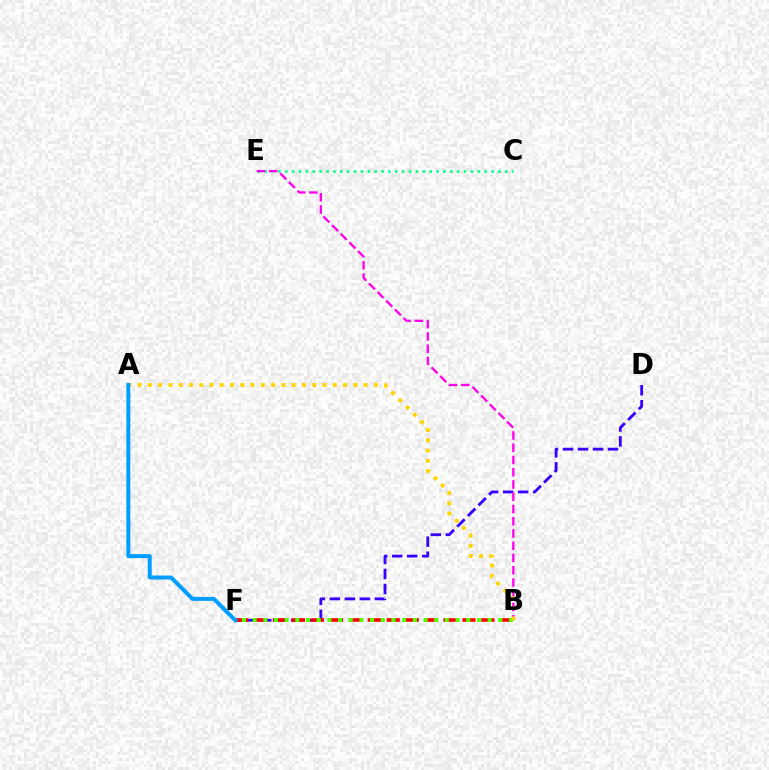{('D', 'F'): [{'color': '#3700ff', 'line_style': 'dashed', 'thickness': 2.04}], ('C', 'E'): [{'color': '#00ff86', 'line_style': 'dotted', 'thickness': 1.87}], ('B', 'E'): [{'color': '#ff00ed', 'line_style': 'dashed', 'thickness': 1.66}], ('B', 'F'): [{'color': '#ff0000', 'line_style': 'dashed', 'thickness': 2.57}, {'color': '#4fff00', 'line_style': 'dotted', 'thickness': 2.9}], ('A', 'B'): [{'color': '#ffd500', 'line_style': 'dotted', 'thickness': 2.79}], ('A', 'F'): [{'color': '#009eff', 'line_style': 'solid', 'thickness': 2.86}]}